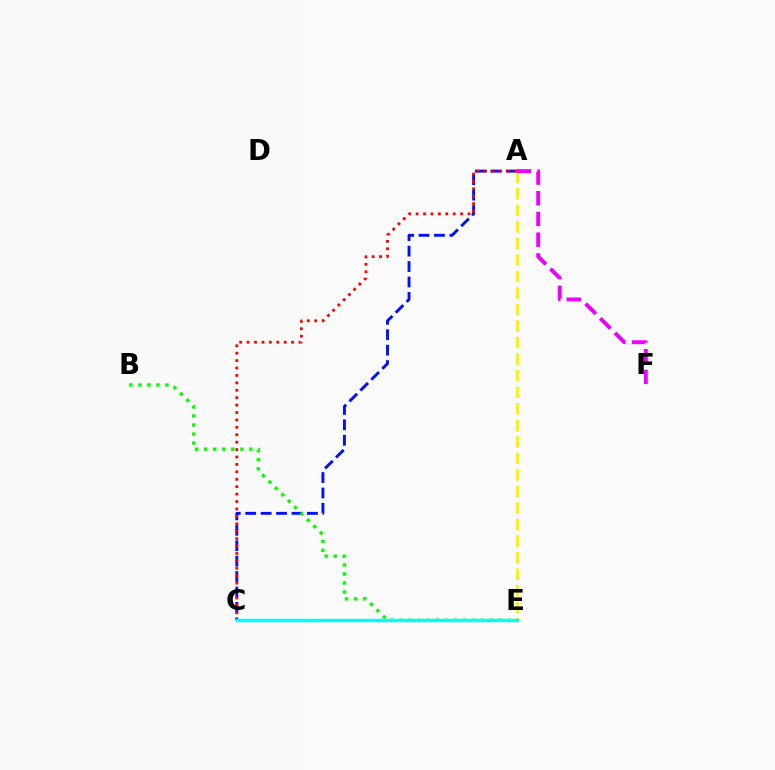{('A', 'C'): [{'color': '#0010ff', 'line_style': 'dashed', 'thickness': 2.1}, {'color': '#ff0000', 'line_style': 'dotted', 'thickness': 2.02}], ('B', 'E'): [{'color': '#08ff00', 'line_style': 'dotted', 'thickness': 2.45}], ('A', 'E'): [{'color': '#fcf500', 'line_style': 'dashed', 'thickness': 2.25}], ('A', 'F'): [{'color': '#ee00ff', 'line_style': 'dashed', 'thickness': 2.81}], ('C', 'E'): [{'color': '#00fff6', 'line_style': 'solid', 'thickness': 2.51}]}